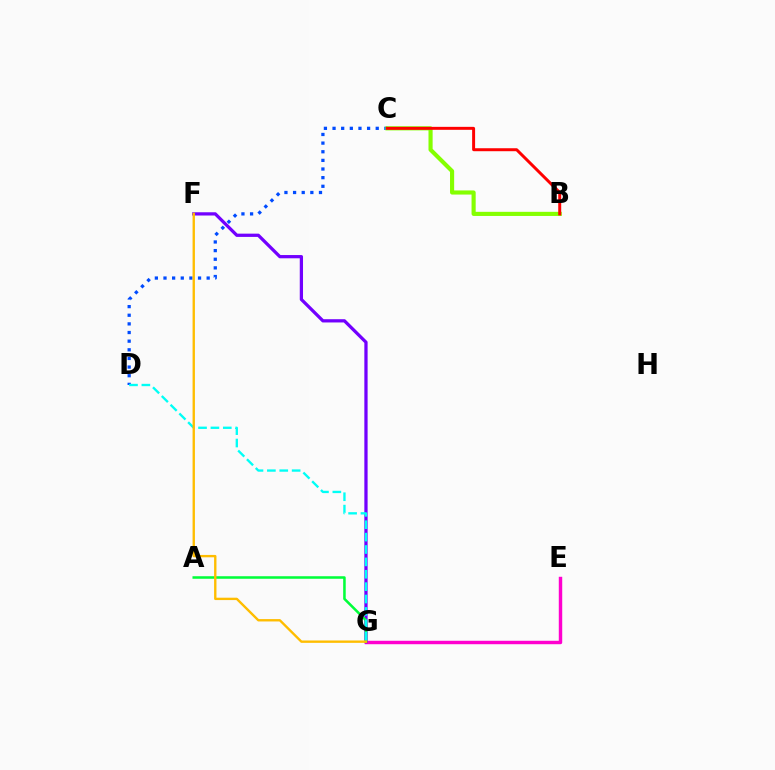{('E', 'G'): [{'color': '#ff00cf', 'line_style': 'solid', 'thickness': 2.47}], ('F', 'G'): [{'color': '#7200ff', 'line_style': 'solid', 'thickness': 2.34}, {'color': '#ffbd00', 'line_style': 'solid', 'thickness': 1.71}], ('C', 'D'): [{'color': '#004bff', 'line_style': 'dotted', 'thickness': 2.35}], ('A', 'G'): [{'color': '#00ff39', 'line_style': 'solid', 'thickness': 1.83}], ('D', 'G'): [{'color': '#00fff6', 'line_style': 'dashed', 'thickness': 1.68}], ('B', 'C'): [{'color': '#84ff00', 'line_style': 'solid', 'thickness': 2.97}, {'color': '#ff0000', 'line_style': 'solid', 'thickness': 2.14}]}